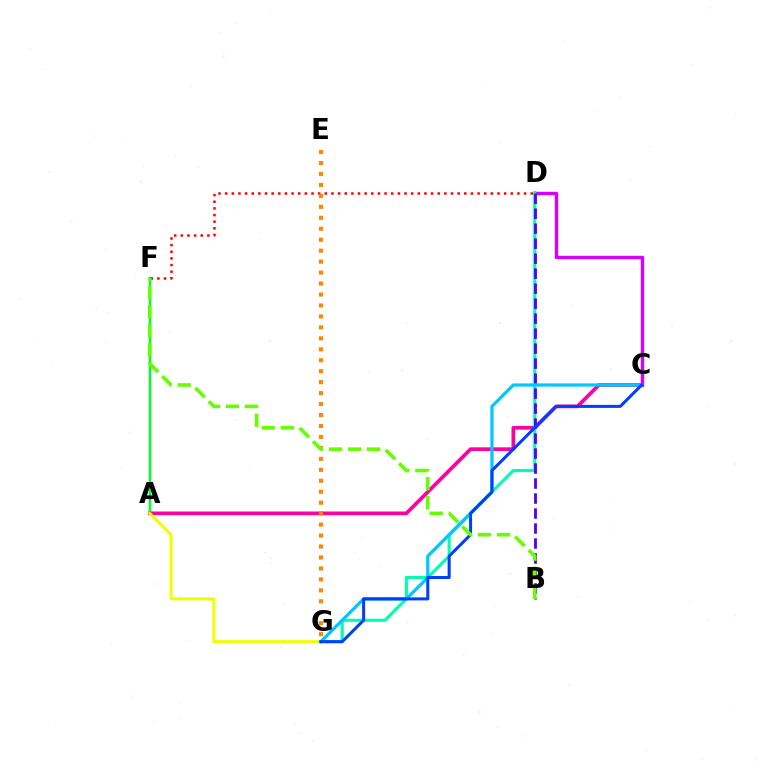{('A', 'F'): [{'color': '#00ff27', 'line_style': 'solid', 'thickness': 1.79}], ('A', 'C'): [{'color': '#ff00a0', 'line_style': 'solid', 'thickness': 2.65}], ('C', 'D'): [{'color': '#d600ff', 'line_style': 'solid', 'thickness': 2.46}], ('D', 'G'): [{'color': '#00ffaf', 'line_style': 'solid', 'thickness': 2.24}], ('D', 'F'): [{'color': '#ff0000', 'line_style': 'dotted', 'thickness': 1.8}], ('A', 'G'): [{'color': '#eeff00', 'line_style': 'solid', 'thickness': 2.16}], ('E', 'G'): [{'color': '#ff8800', 'line_style': 'dotted', 'thickness': 2.98}], ('B', 'D'): [{'color': '#4f00ff', 'line_style': 'dashed', 'thickness': 2.04}], ('C', 'G'): [{'color': '#00c7ff', 'line_style': 'solid', 'thickness': 2.32}, {'color': '#003fff', 'line_style': 'solid', 'thickness': 2.18}], ('B', 'F'): [{'color': '#66ff00', 'line_style': 'dashed', 'thickness': 2.59}]}